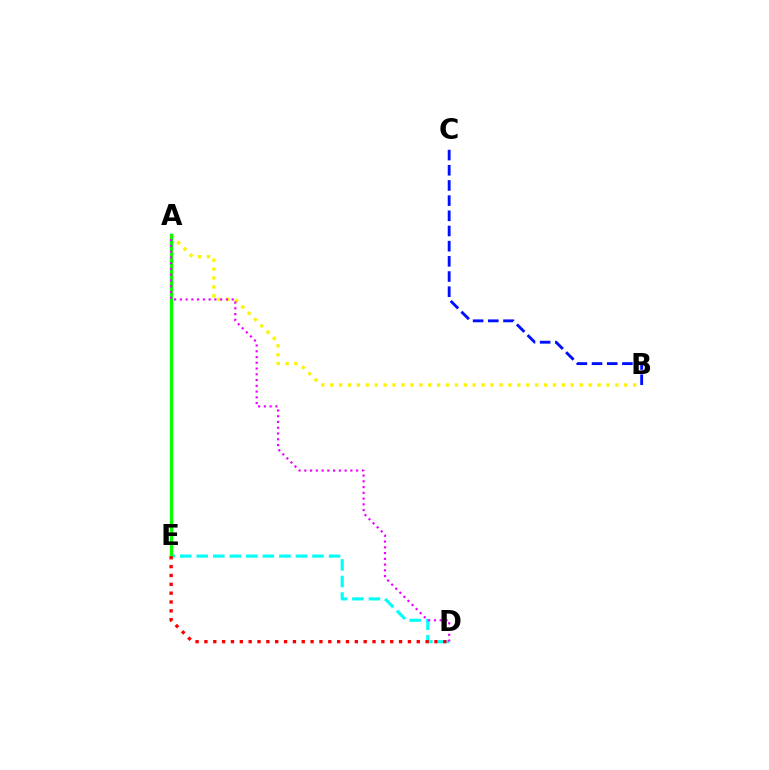{('D', 'E'): [{'color': '#00fff6', 'line_style': 'dashed', 'thickness': 2.25}, {'color': '#ff0000', 'line_style': 'dotted', 'thickness': 2.4}], ('A', 'B'): [{'color': '#fcf500', 'line_style': 'dotted', 'thickness': 2.42}], ('A', 'E'): [{'color': '#08ff00', 'line_style': 'solid', 'thickness': 2.43}], ('A', 'D'): [{'color': '#ee00ff', 'line_style': 'dotted', 'thickness': 1.56}], ('B', 'C'): [{'color': '#0010ff', 'line_style': 'dashed', 'thickness': 2.06}]}